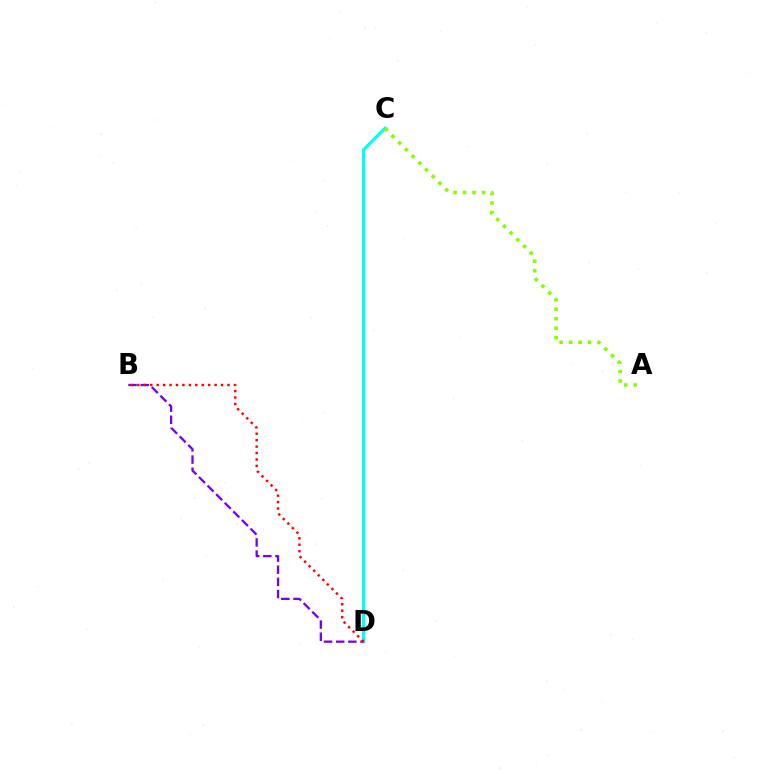{('C', 'D'): [{'color': '#00fff6', 'line_style': 'solid', 'thickness': 2.3}], ('B', 'D'): [{'color': '#7200ff', 'line_style': 'dashed', 'thickness': 1.65}, {'color': '#ff0000', 'line_style': 'dotted', 'thickness': 1.75}], ('A', 'C'): [{'color': '#84ff00', 'line_style': 'dotted', 'thickness': 2.58}]}